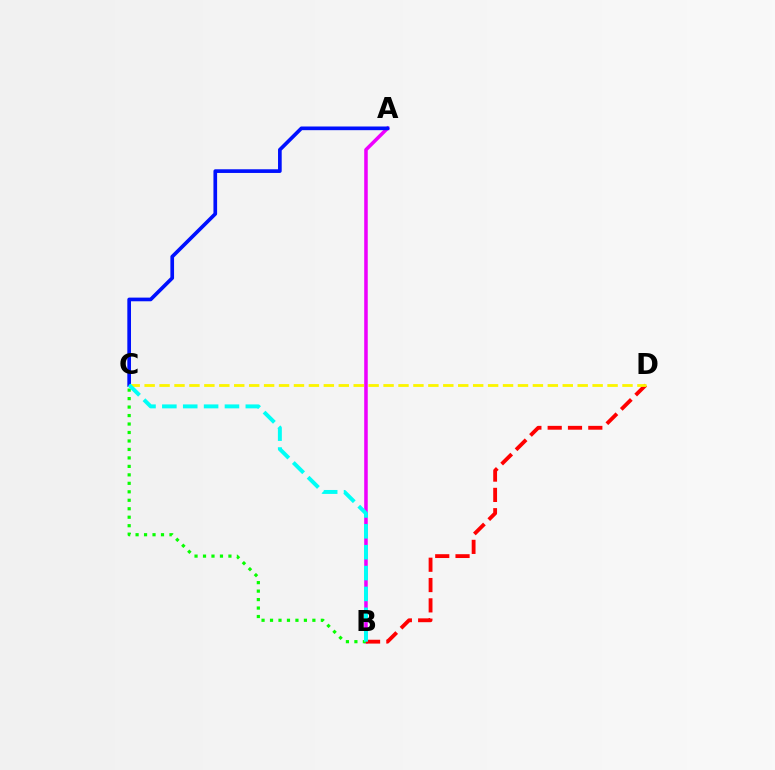{('A', 'B'): [{'color': '#ee00ff', 'line_style': 'solid', 'thickness': 2.55}], ('B', 'C'): [{'color': '#08ff00', 'line_style': 'dotted', 'thickness': 2.3}, {'color': '#00fff6', 'line_style': 'dashed', 'thickness': 2.83}], ('B', 'D'): [{'color': '#ff0000', 'line_style': 'dashed', 'thickness': 2.76}], ('A', 'C'): [{'color': '#0010ff', 'line_style': 'solid', 'thickness': 2.65}], ('C', 'D'): [{'color': '#fcf500', 'line_style': 'dashed', 'thickness': 2.03}]}